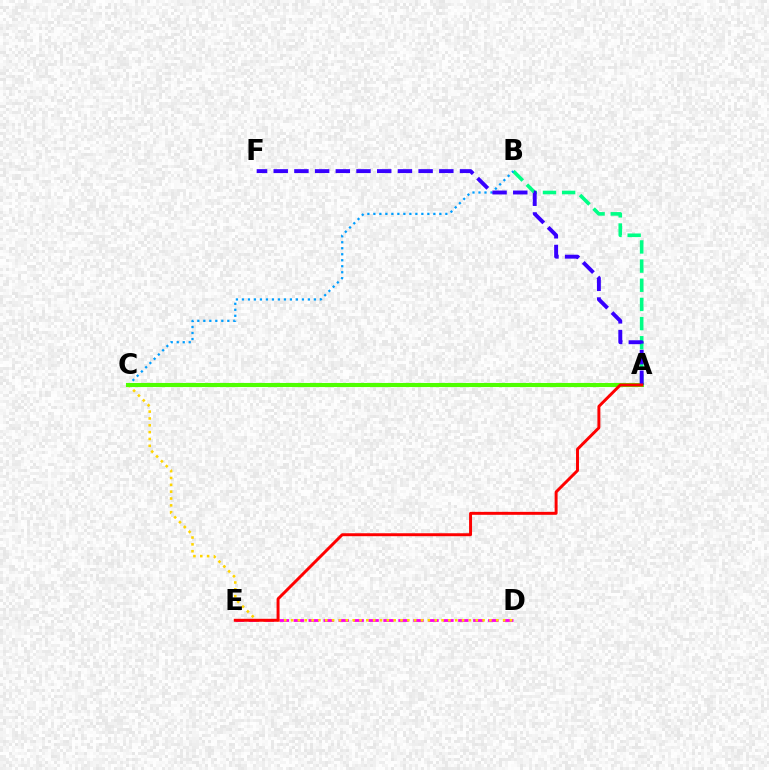{('A', 'B'): [{'color': '#00ff86', 'line_style': 'dashed', 'thickness': 2.6}], ('D', 'E'): [{'color': '#ff00ed', 'line_style': 'dashed', 'thickness': 2.03}], ('C', 'D'): [{'color': '#ffd500', 'line_style': 'dotted', 'thickness': 1.86}], ('B', 'C'): [{'color': '#009eff', 'line_style': 'dotted', 'thickness': 1.63}], ('A', 'C'): [{'color': '#4fff00', 'line_style': 'solid', 'thickness': 2.94}], ('A', 'F'): [{'color': '#3700ff', 'line_style': 'dashed', 'thickness': 2.81}], ('A', 'E'): [{'color': '#ff0000', 'line_style': 'solid', 'thickness': 2.12}]}